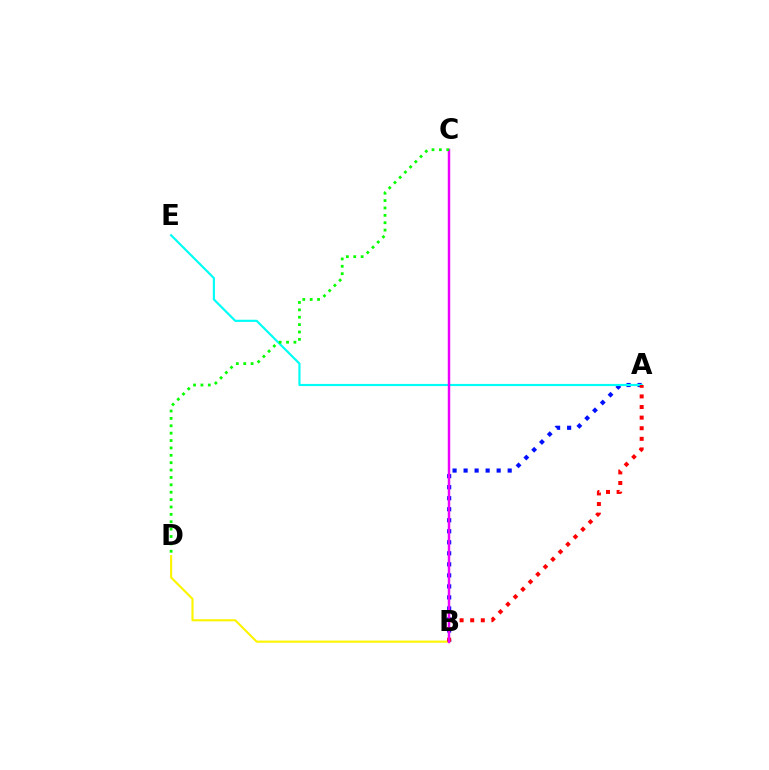{('A', 'B'): [{'color': '#0010ff', 'line_style': 'dotted', 'thickness': 2.99}, {'color': '#ff0000', 'line_style': 'dotted', 'thickness': 2.88}], ('B', 'D'): [{'color': '#fcf500', 'line_style': 'solid', 'thickness': 1.53}], ('A', 'E'): [{'color': '#00fff6', 'line_style': 'solid', 'thickness': 1.55}], ('B', 'C'): [{'color': '#ee00ff', 'line_style': 'solid', 'thickness': 1.76}], ('C', 'D'): [{'color': '#08ff00', 'line_style': 'dotted', 'thickness': 2.01}]}